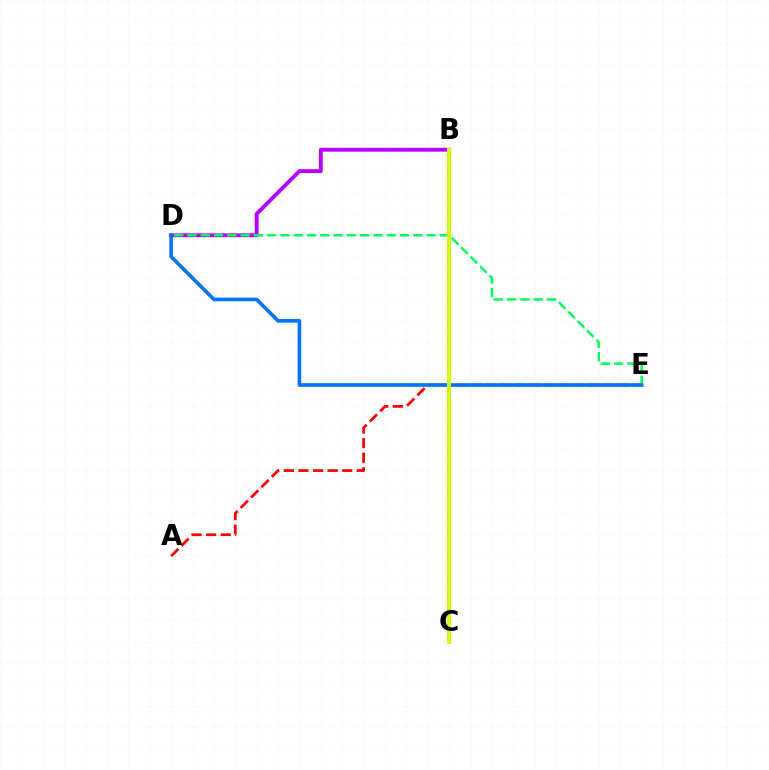{('A', 'E'): [{'color': '#ff0000', 'line_style': 'dashed', 'thickness': 1.98}], ('B', 'D'): [{'color': '#b900ff', 'line_style': 'solid', 'thickness': 2.78}], ('D', 'E'): [{'color': '#00ff5c', 'line_style': 'dashed', 'thickness': 1.8}, {'color': '#0074ff', 'line_style': 'solid', 'thickness': 2.61}], ('B', 'C'): [{'color': '#d1ff00', 'line_style': 'solid', 'thickness': 2.87}]}